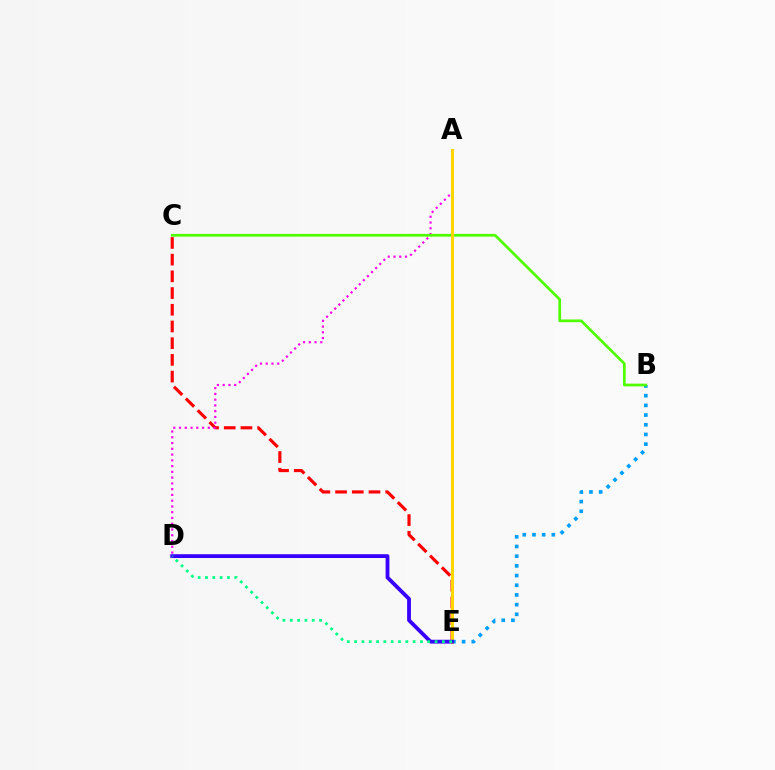{('C', 'E'): [{'color': '#ff0000', 'line_style': 'dashed', 'thickness': 2.27}], ('A', 'D'): [{'color': '#ff00ed', 'line_style': 'dotted', 'thickness': 1.57}], ('B', 'E'): [{'color': '#009eff', 'line_style': 'dotted', 'thickness': 2.63}], ('B', 'C'): [{'color': '#4fff00', 'line_style': 'solid', 'thickness': 1.96}], ('A', 'E'): [{'color': '#ffd500', 'line_style': 'solid', 'thickness': 2.22}], ('D', 'E'): [{'color': '#3700ff', 'line_style': 'solid', 'thickness': 2.74}, {'color': '#00ff86', 'line_style': 'dotted', 'thickness': 1.99}]}